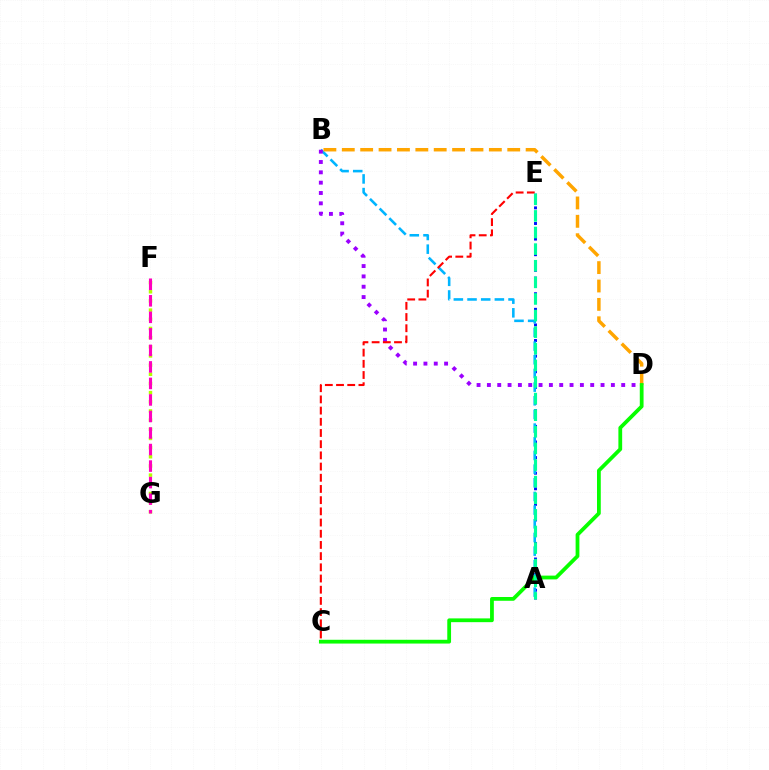{('A', 'E'): [{'color': '#0010ff', 'line_style': 'dotted', 'thickness': 2.12}, {'color': '#00ff9d', 'line_style': 'dashed', 'thickness': 2.26}], ('A', 'B'): [{'color': '#00b5ff', 'line_style': 'dashed', 'thickness': 1.86}], ('B', 'D'): [{'color': '#ffa500', 'line_style': 'dashed', 'thickness': 2.5}, {'color': '#9b00ff', 'line_style': 'dotted', 'thickness': 2.81}], ('F', 'G'): [{'color': '#b3ff00', 'line_style': 'dotted', 'thickness': 2.49}, {'color': '#ff00bd', 'line_style': 'dashed', 'thickness': 2.25}], ('C', 'D'): [{'color': '#08ff00', 'line_style': 'solid', 'thickness': 2.72}], ('C', 'E'): [{'color': '#ff0000', 'line_style': 'dashed', 'thickness': 1.52}]}